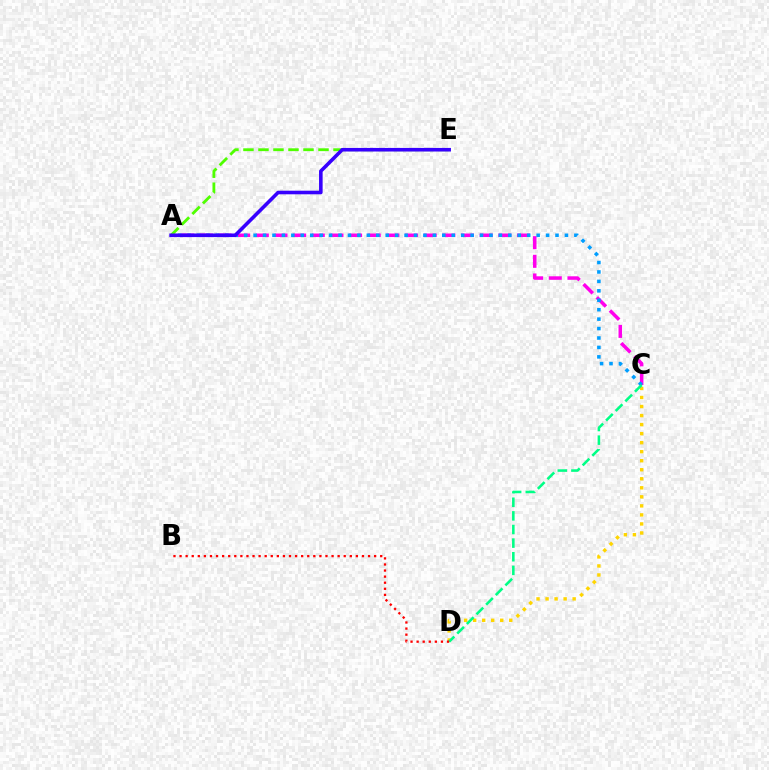{('A', 'C'): [{'color': '#ff00ed', 'line_style': 'dashed', 'thickness': 2.53}, {'color': '#009eff', 'line_style': 'dotted', 'thickness': 2.56}], ('C', 'D'): [{'color': '#ffd500', 'line_style': 'dotted', 'thickness': 2.45}, {'color': '#00ff86', 'line_style': 'dashed', 'thickness': 1.85}], ('A', 'E'): [{'color': '#4fff00', 'line_style': 'dashed', 'thickness': 2.04}, {'color': '#3700ff', 'line_style': 'solid', 'thickness': 2.59}], ('B', 'D'): [{'color': '#ff0000', 'line_style': 'dotted', 'thickness': 1.65}]}